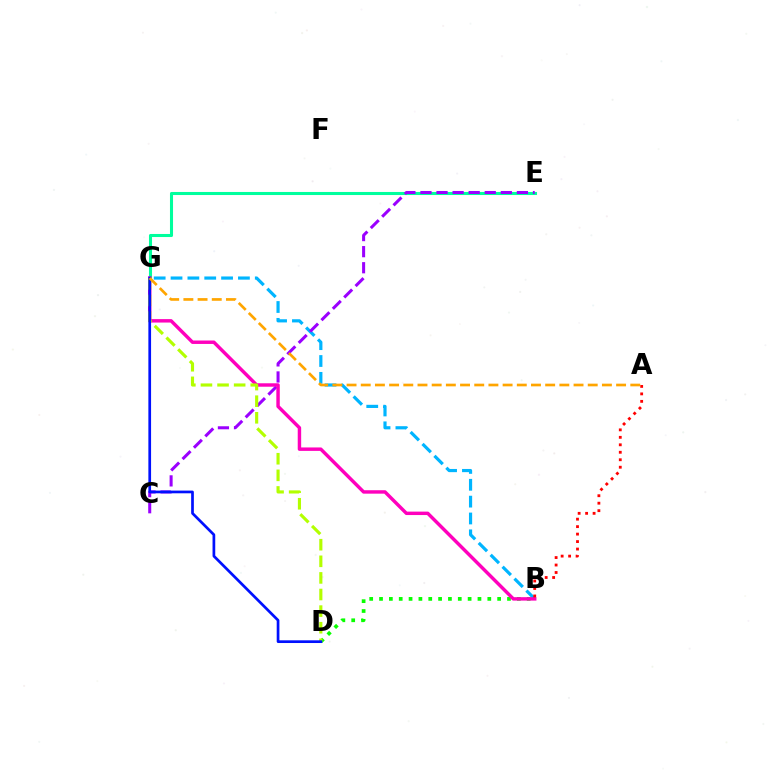{('B', 'D'): [{'color': '#08ff00', 'line_style': 'dotted', 'thickness': 2.67}], ('B', 'G'): [{'color': '#00b5ff', 'line_style': 'dashed', 'thickness': 2.29}, {'color': '#ff00bd', 'line_style': 'solid', 'thickness': 2.47}], ('E', 'G'): [{'color': '#00ff9d', 'line_style': 'solid', 'thickness': 2.21}], ('C', 'E'): [{'color': '#9b00ff', 'line_style': 'dashed', 'thickness': 2.18}], ('D', 'G'): [{'color': '#b3ff00', 'line_style': 'dashed', 'thickness': 2.26}, {'color': '#0010ff', 'line_style': 'solid', 'thickness': 1.95}], ('A', 'B'): [{'color': '#ff0000', 'line_style': 'dotted', 'thickness': 2.03}], ('A', 'G'): [{'color': '#ffa500', 'line_style': 'dashed', 'thickness': 1.93}]}